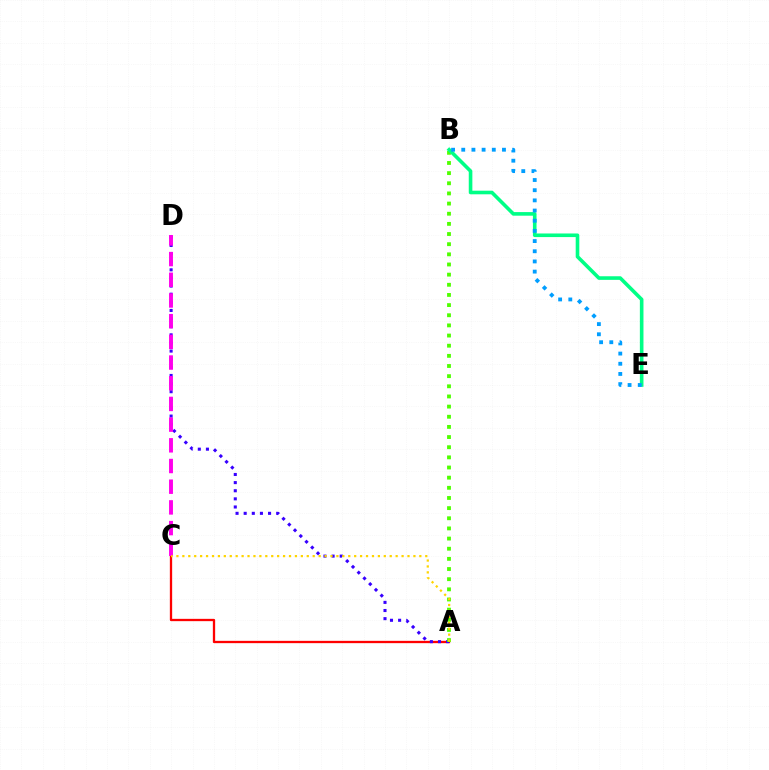{('A', 'C'): [{'color': '#ff0000', 'line_style': 'solid', 'thickness': 1.66}, {'color': '#ffd500', 'line_style': 'dotted', 'thickness': 1.61}], ('A', 'D'): [{'color': '#3700ff', 'line_style': 'dotted', 'thickness': 2.21}], ('A', 'B'): [{'color': '#4fff00', 'line_style': 'dotted', 'thickness': 2.76}], ('C', 'D'): [{'color': '#ff00ed', 'line_style': 'dashed', 'thickness': 2.81}], ('B', 'E'): [{'color': '#00ff86', 'line_style': 'solid', 'thickness': 2.6}, {'color': '#009eff', 'line_style': 'dotted', 'thickness': 2.76}]}